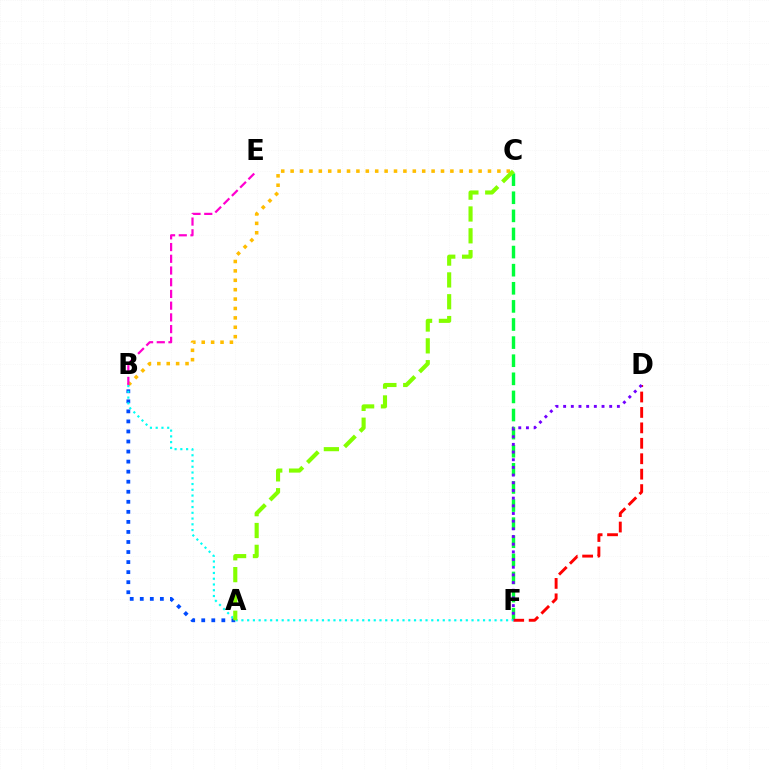{('C', 'F'): [{'color': '#00ff39', 'line_style': 'dashed', 'thickness': 2.46}], ('D', 'F'): [{'color': '#ff0000', 'line_style': 'dashed', 'thickness': 2.1}, {'color': '#7200ff', 'line_style': 'dotted', 'thickness': 2.09}], ('A', 'B'): [{'color': '#004bff', 'line_style': 'dotted', 'thickness': 2.73}], ('B', 'C'): [{'color': '#ffbd00', 'line_style': 'dotted', 'thickness': 2.55}], ('B', 'F'): [{'color': '#00fff6', 'line_style': 'dotted', 'thickness': 1.56}], ('A', 'C'): [{'color': '#84ff00', 'line_style': 'dashed', 'thickness': 2.97}], ('B', 'E'): [{'color': '#ff00cf', 'line_style': 'dashed', 'thickness': 1.59}]}